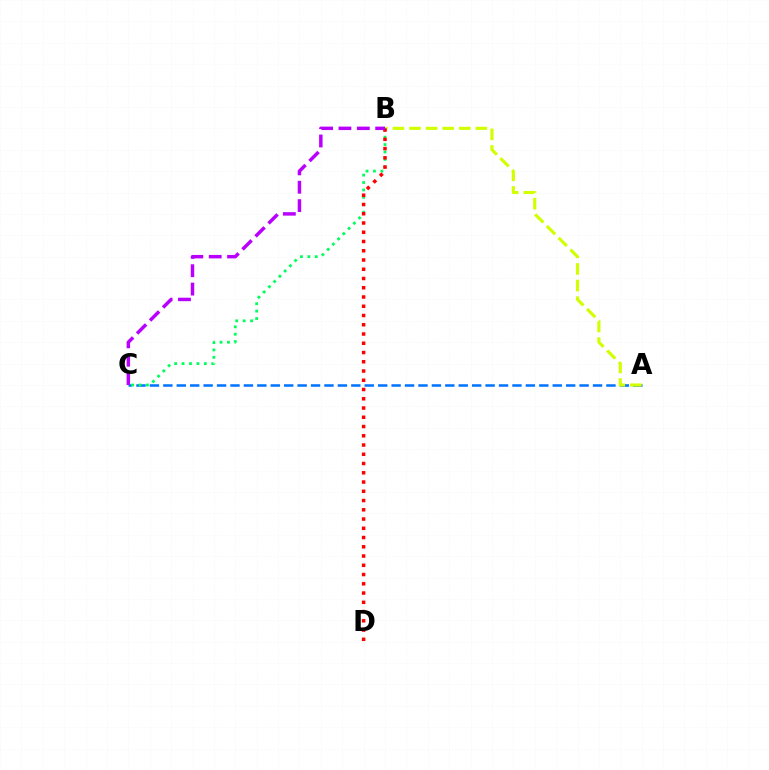{('A', 'C'): [{'color': '#0074ff', 'line_style': 'dashed', 'thickness': 1.82}], ('A', 'B'): [{'color': '#d1ff00', 'line_style': 'dashed', 'thickness': 2.25}], ('B', 'C'): [{'color': '#00ff5c', 'line_style': 'dotted', 'thickness': 2.02}, {'color': '#b900ff', 'line_style': 'dashed', 'thickness': 2.5}], ('B', 'D'): [{'color': '#ff0000', 'line_style': 'dotted', 'thickness': 2.51}]}